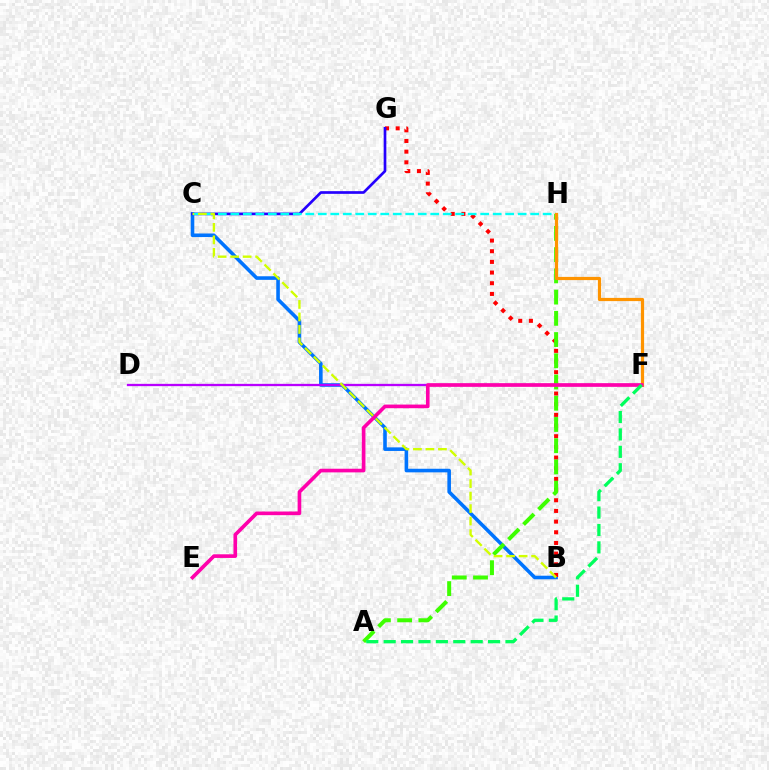{('B', 'C'): [{'color': '#0074ff', 'line_style': 'solid', 'thickness': 2.58}, {'color': '#d1ff00', 'line_style': 'dashed', 'thickness': 1.7}], ('B', 'G'): [{'color': '#ff0000', 'line_style': 'dotted', 'thickness': 2.9}], ('C', 'G'): [{'color': '#2500ff', 'line_style': 'solid', 'thickness': 1.93}], ('D', 'F'): [{'color': '#b900ff', 'line_style': 'solid', 'thickness': 1.65}], ('C', 'H'): [{'color': '#00fff6', 'line_style': 'dashed', 'thickness': 1.7}], ('A', 'H'): [{'color': '#3dff00', 'line_style': 'dashed', 'thickness': 2.88}], ('F', 'H'): [{'color': '#ff9400', 'line_style': 'solid', 'thickness': 2.3}], ('E', 'F'): [{'color': '#ff00ac', 'line_style': 'solid', 'thickness': 2.62}], ('A', 'F'): [{'color': '#00ff5c', 'line_style': 'dashed', 'thickness': 2.36}]}